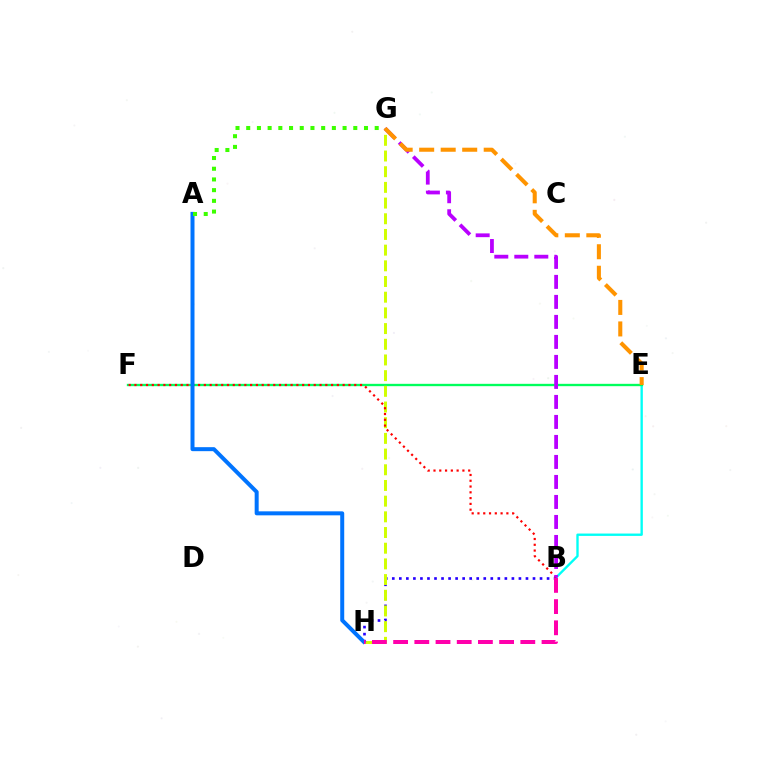{('B', 'E'): [{'color': '#00fff6', 'line_style': 'solid', 'thickness': 1.7}], ('E', 'F'): [{'color': '#00ff5c', 'line_style': 'solid', 'thickness': 1.69}], ('B', 'H'): [{'color': '#2500ff', 'line_style': 'dotted', 'thickness': 1.91}, {'color': '#ff00ac', 'line_style': 'dashed', 'thickness': 2.88}], ('G', 'H'): [{'color': '#d1ff00', 'line_style': 'dashed', 'thickness': 2.13}], ('B', 'F'): [{'color': '#ff0000', 'line_style': 'dotted', 'thickness': 1.57}], ('A', 'H'): [{'color': '#0074ff', 'line_style': 'solid', 'thickness': 2.88}], ('B', 'G'): [{'color': '#b900ff', 'line_style': 'dashed', 'thickness': 2.72}], ('E', 'G'): [{'color': '#ff9400', 'line_style': 'dashed', 'thickness': 2.92}], ('A', 'G'): [{'color': '#3dff00', 'line_style': 'dotted', 'thickness': 2.91}]}